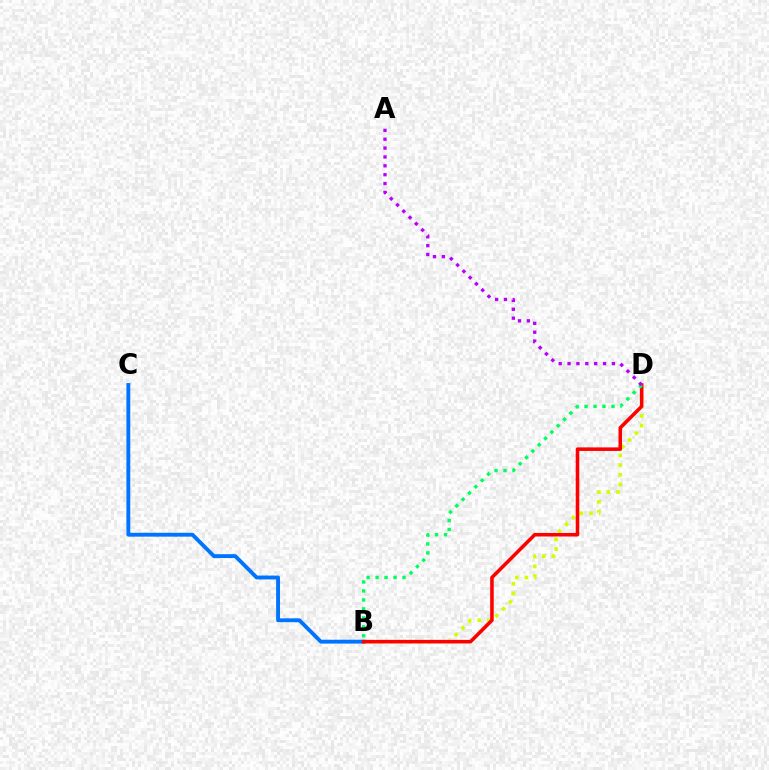{('B', 'D'): [{'color': '#d1ff00', 'line_style': 'dotted', 'thickness': 2.63}, {'color': '#ff0000', 'line_style': 'solid', 'thickness': 2.56}, {'color': '#00ff5c', 'line_style': 'dotted', 'thickness': 2.44}], ('B', 'C'): [{'color': '#0074ff', 'line_style': 'solid', 'thickness': 2.78}], ('A', 'D'): [{'color': '#b900ff', 'line_style': 'dotted', 'thickness': 2.41}]}